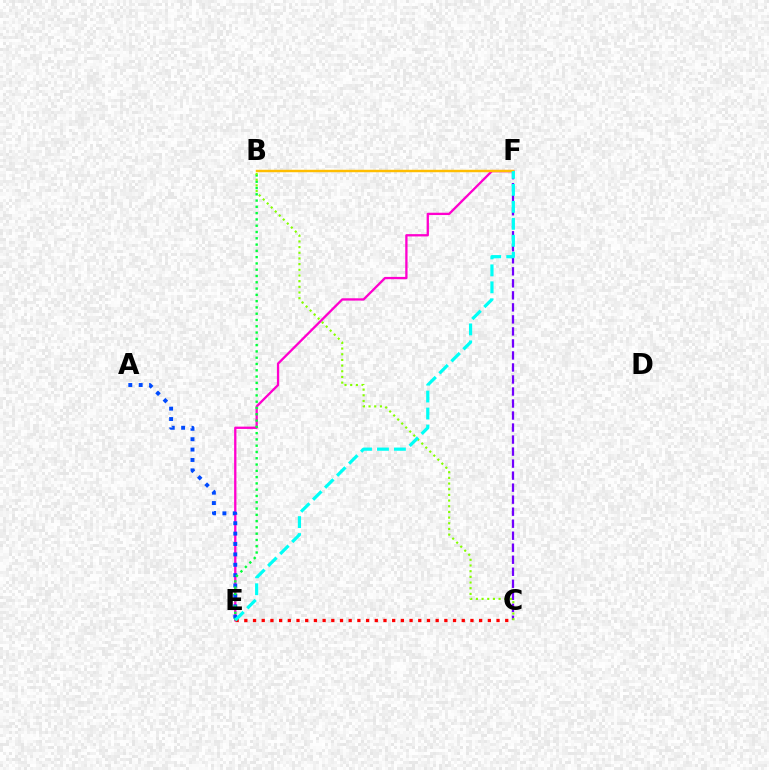{('C', 'F'): [{'color': '#7200ff', 'line_style': 'dashed', 'thickness': 1.63}], ('E', 'F'): [{'color': '#ff00cf', 'line_style': 'solid', 'thickness': 1.66}, {'color': '#00fff6', 'line_style': 'dashed', 'thickness': 2.31}], ('A', 'E'): [{'color': '#004bff', 'line_style': 'dotted', 'thickness': 2.82}], ('B', 'E'): [{'color': '#00ff39', 'line_style': 'dotted', 'thickness': 1.71}], ('C', 'E'): [{'color': '#ff0000', 'line_style': 'dotted', 'thickness': 2.36}], ('B', 'C'): [{'color': '#84ff00', 'line_style': 'dotted', 'thickness': 1.54}], ('B', 'F'): [{'color': '#ffbd00', 'line_style': 'solid', 'thickness': 1.76}]}